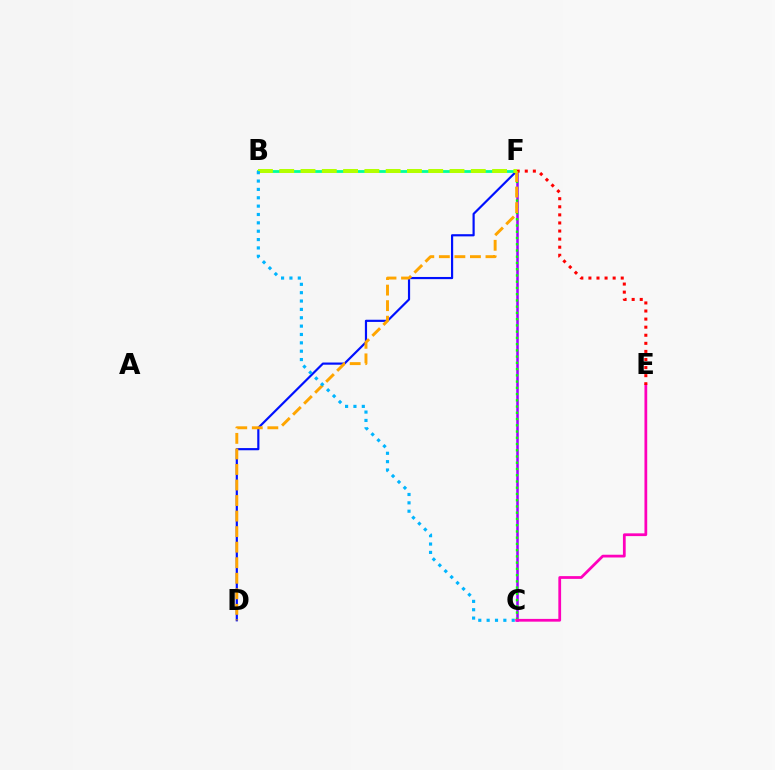{('C', 'F'): [{'color': '#9b00ff', 'line_style': 'solid', 'thickness': 1.81}, {'color': '#08ff00', 'line_style': 'dotted', 'thickness': 1.7}], ('B', 'F'): [{'color': '#00ff9d', 'line_style': 'solid', 'thickness': 2.01}, {'color': '#b3ff00', 'line_style': 'dashed', 'thickness': 2.89}], ('D', 'F'): [{'color': '#0010ff', 'line_style': 'solid', 'thickness': 1.57}, {'color': '#ffa500', 'line_style': 'dashed', 'thickness': 2.11}], ('C', 'E'): [{'color': '#ff00bd', 'line_style': 'solid', 'thickness': 1.98}], ('E', 'F'): [{'color': '#ff0000', 'line_style': 'dotted', 'thickness': 2.2}], ('B', 'C'): [{'color': '#00b5ff', 'line_style': 'dotted', 'thickness': 2.27}]}